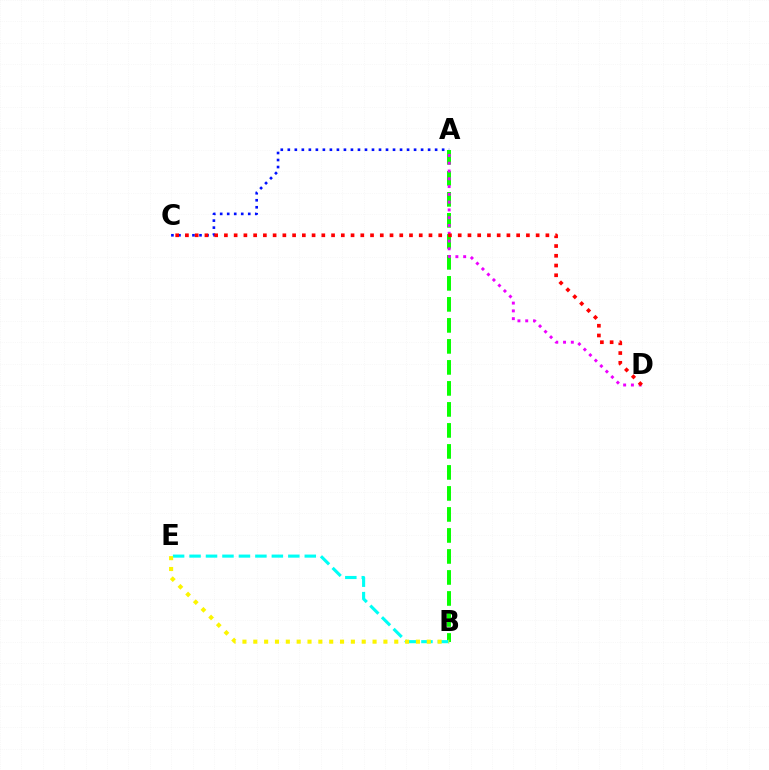{('A', 'C'): [{'color': '#0010ff', 'line_style': 'dotted', 'thickness': 1.91}], ('A', 'B'): [{'color': '#08ff00', 'line_style': 'dashed', 'thickness': 2.85}], ('A', 'D'): [{'color': '#ee00ff', 'line_style': 'dotted', 'thickness': 2.11}], ('B', 'E'): [{'color': '#00fff6', 'line_style': 'dashed', 'thickness': 2.24}, {'color': '#fcf500', 'line_style': 'dotted', 'thickness': 2.95}], ('C', 'D'): [{'color': '#ff0000', 'line_style': 'dotted', 'thickness': 2.65}]}